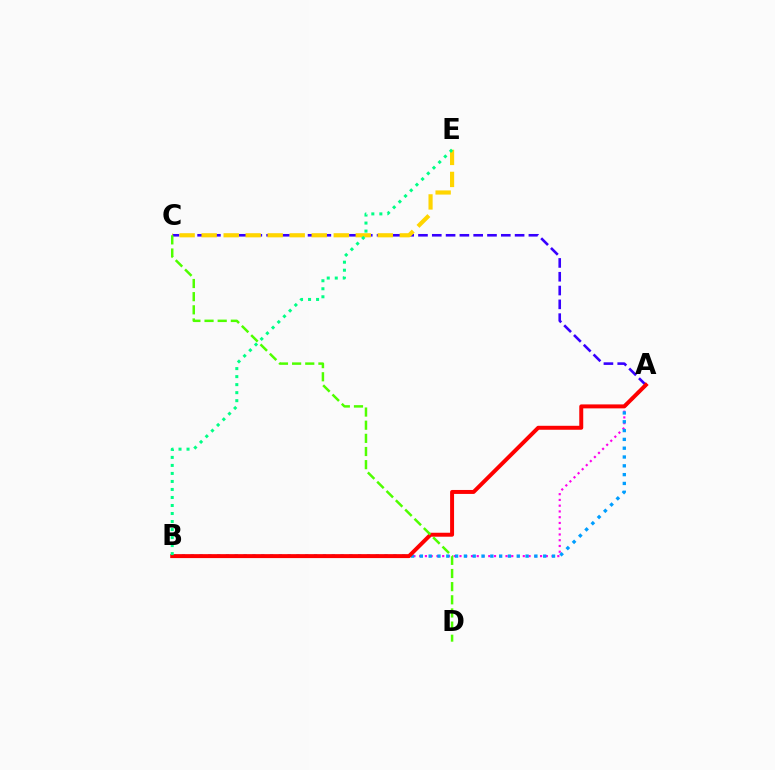{('A', 'B'): [{'color': '#ff00ed', 'line_style': 'dotted', 'thickness': 1.56}, {'color': '#009eff', 'line_style': 'dotted', 'thickness': 2.39}, {'color': '#ff0000', 'line_style': 'solid', 'thickness': 2.85}], ('A', 'C'): [{'color': '#3700ff', 'line_style': 'dashed', 'thickness': 1.88}], ('C', 'E'): [{'color': '#ffd500', 'line_style': 'dashed', 'thickness': 2.99}], ('B', 'E'): [{'color': '#00ff86', 'line_style': 'dotted', 'thickness': 2.18}], ('C', 'D'): [{'color': '#4fff00', 'line_style': 'dashed', 'thickness': 1.79}]}